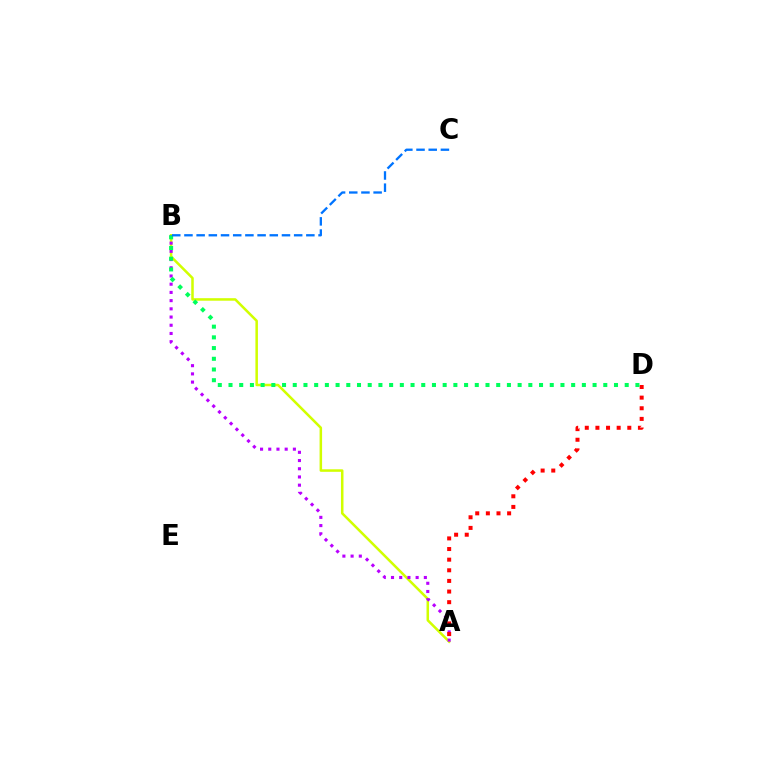{('A', 'B'): [{'color': '#d1ff00', 'line_style': 'solid', 'thickness': 1.82}, {'color': '#b900ff', 'line_style': 'dotted', 'thickness': 2.23}], ('A', 'D'): [{'color': '#ff0000', 'line_style': 'dotted', 'thickness': 2.89}], ('B', 'D'): [{'color': '#00ff5c', 'line_style': 'dotted', 'thickness': 2.91}], ('B', 'C'): [{'color': '#0074ff', 'line_style': 'dashed', 'thickness': 1.66}]}